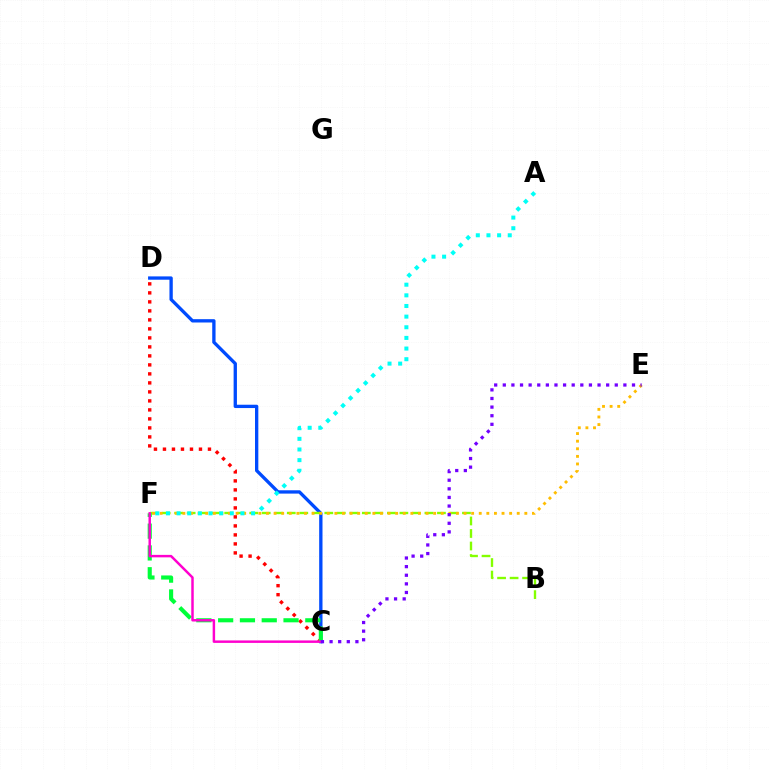{('C', 'D'): [{'color': '#004bff', 'line_style': 'solid', 'thickness': 2.39}, {'color': '#ff0000', 'line_style': 'dotted', 'thickness': 2.45}], ('B', 'F'): [{'color': '#84ff00', 'line_style': 'dashed', 'thickness': 1.7}], ('C', 'F'): [{'color': '#00ff39', 'line_style': 'dashed', 'thickness': 2.96}, {'color': '#ff00cf', 'line_style': 'solid', 'thickness': 1.78}], ('E', 'F'): [{'color': '#ffbd00', 'line_style': 'dotted', 'thickness': 2.06}], ('A', 'F'): [{'color': '#00fff6', 'line_style': 'dotted', 'thickness': 2.89}], ('C', 'E'): [{'color': '#7200ff', 'line_style': 'dotted', 'thickness': 2.34}]}